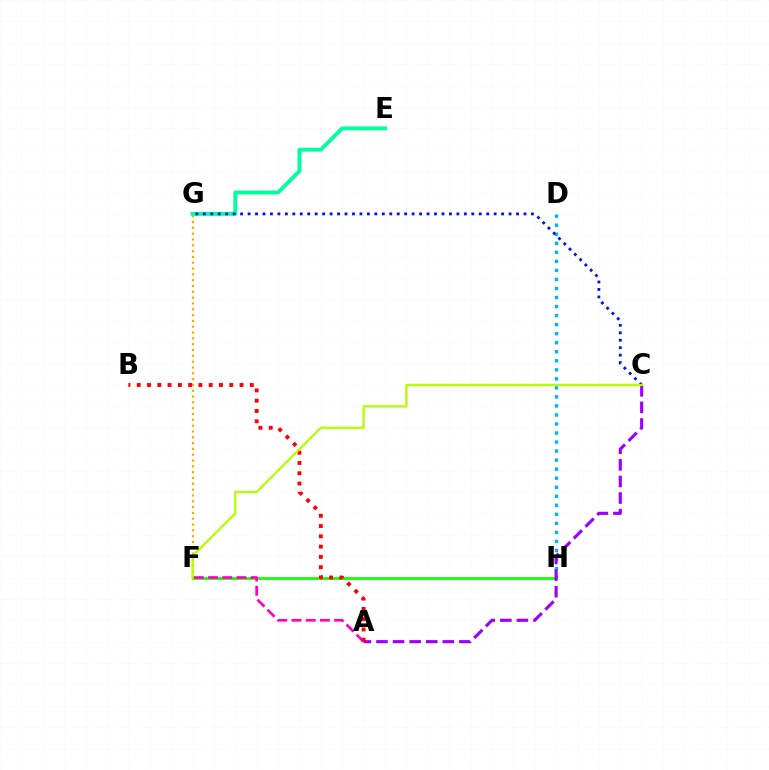{('D', 'H'): [{'color': '#00b5ff', 'line_style': 'dotted', 'thickness': 2.45}], ('F', 'G'): [{'color': '#ffa500', 'line_style': 'dotted', 'thickness': 1.58}], ('F', 'H'): [{'color': '#08ff00', 'line_style': 'solid', 'thickness': 1.92}], ('E', 'G'): [{'color': '#00ff9d', 'line_style': 'solid', 'thickness': 2.77}], ('A', 'F'): [{'color': '#ff00bd', 'line_style': 'dashed', 'thickness': 1.93}], ('A', 'C'): [{'color': '#9b00ff', 'line_style': 'dashed', 'thickness': 2.25}], ('A', 'B'): [{'color': '#ff0000', 'line_style': 'dotted', 'thickness': 2.79}], ('C', 'G'): [{'color': '#0010ff', 'line_style': 'dotted', 'thickness': 2.03}], ('C', 'F'): [{'color': '#b3ff00', 'line_style': 'solid', 'thickness': 1.66}]}